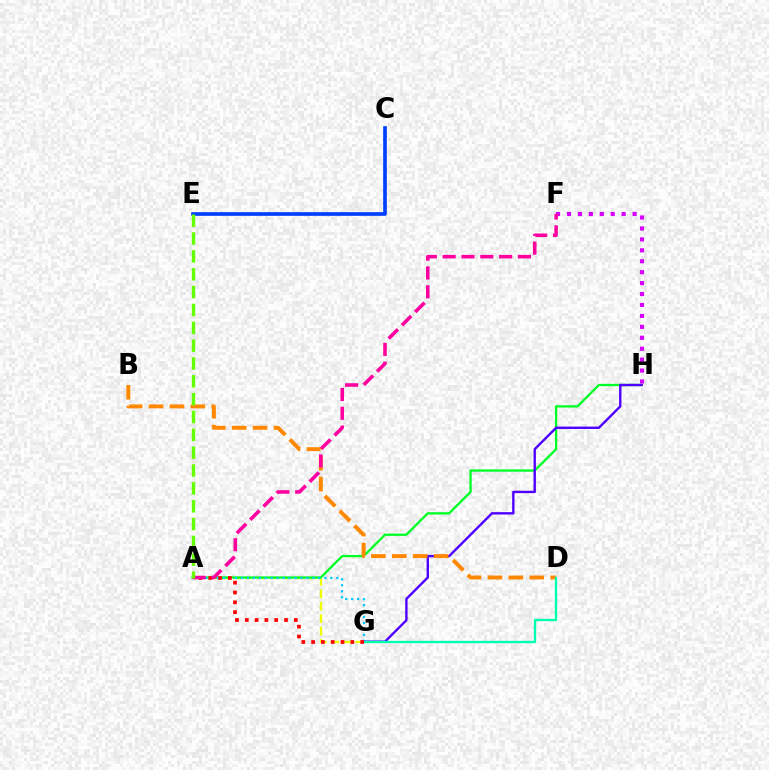{('A', 'G'): [{'color': '#eeff00', 'line_style': 'dashed', 'thickness': 1.69}, {'color': '#00c7ff', 'line_style': 'dotted', 'thickness': 1.62}, {'color': '#ff0000', 'line_style': 'dotted', 'thickness': 2.67}], ('F', 'H'): [{'color': '#d600ff', 'line_style': 'dotted', 'thickness': 2.97}], ('A', 'H'): [{'color': '#00ff27', 'line_style': 'solid', 'thickness': 1.66}], ('C', 'E'): [{'color': '#003fff', 'line_style': 'solid', 'thickness': 2.65}], ('G', 'H'): [{'color': '#4f00ff', 'line_style': 'solid', 'thickness': 1.72}], ('B', 'D'): [{'color': '#ff8800', 'line_style': 'dashed', 'thickness': 2.84}], ('D', 'G'): [{'color': '#00ffaf', 'line_style': 'solid', 'thickness': 1.68}], ('A', 'F'): [{'color': '#ff00a0', 'line_style': 'dashed', 'thickness': 2.56}], ('A', 'E'): [{'color': '#66ff00', 'line_style': 'dashed', 'thickness': 2.42}]}